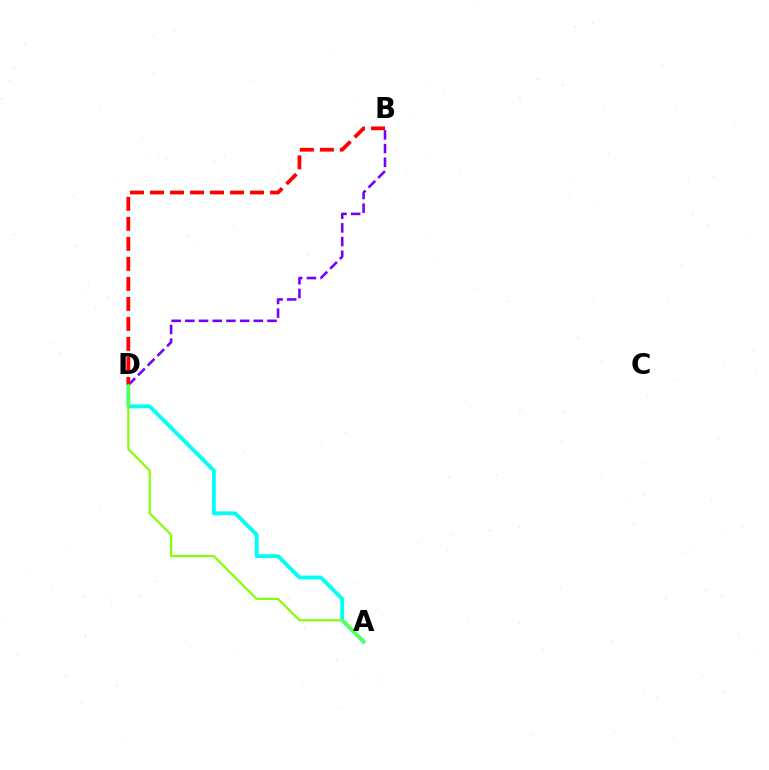{('B', 'D'): [{'color': '#7200ff', 'line_style': 'dashed', 'thickness': 1.86}, {'color': '#ff0000', 'line_style': 'dashed', 'thickness': 2.72}], ('A', 'D'): [{'color': '#00fff6', 'line_style': 'solid', 'thickness': 2.76}, {'color': '#84ff00', 'line_style': 'solid', 'thickness': 1.54}]}